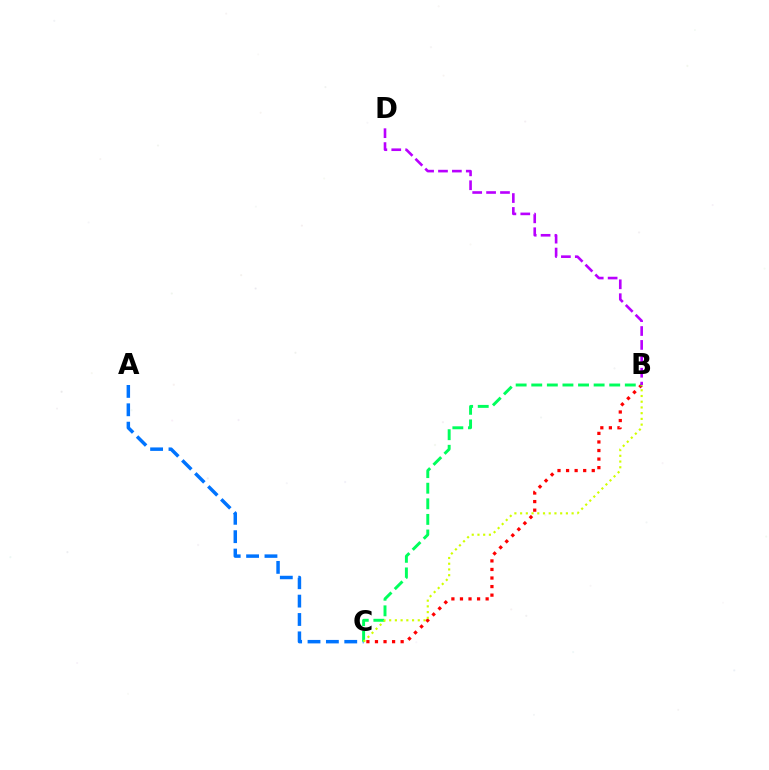{('B', 'C'): [{'color': '#ff0000', 'line_style': 'dotted', 'thickness': 2.33}, {'color': '#00ff5c', 'line_style': 'dashed', 'thickness': 2.12}, {'color': '#d1ff00', 'line_style': 'dotted', 'thickness': 1.55}], ('A', 'C'): [{'color': '#0074ff', 'line_style': 'dashed', 'thickness': 2.5}], ('B', 'D'): [{'color': '#b900ff', 'line_style': 'dashed', 'thickness': 1.89}]}